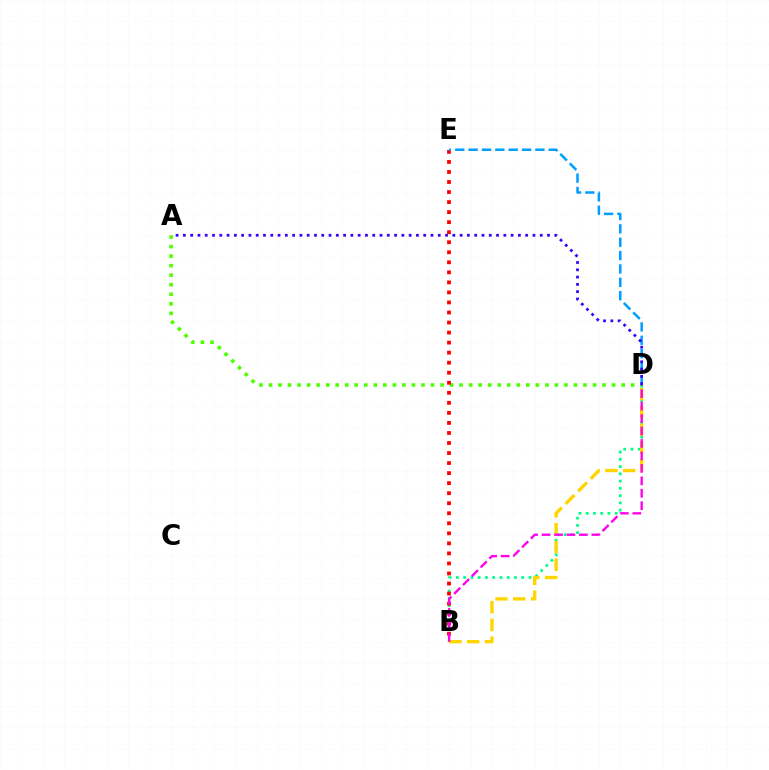{('B', 'D'): [{'color': '#00ff86', 'line_style': 'dotted', 'thickness': 1.97}, {'color': '#ffd500', 'line_style': 'dashed', 'thickness': 2.41}, {'color': '#ff00ed', 'line_style': 'dashed', 'thickness': 1.69}], ('A', 'D'): [{'color': '#4fff00', 'line_style': 'dotted', 'thickness': 2.59}, {'color': '#3700ff', 'line_style': 'dotted', 'thickness': 1.98}], ('B', 'E'): [{'color': '#ff0000', 'line_style': 'dotted', 'thickness': 2.73}], ('D', 'E'): [{'color': '#009eff', 'line_style': 'dashed', 'thickness': 1.81}]}